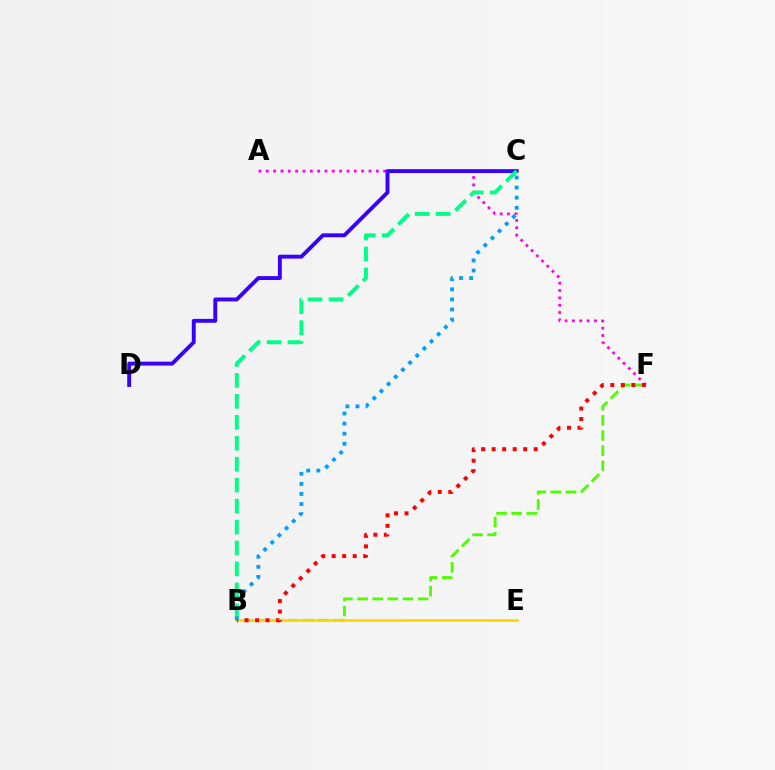{('A', 'F'): [{'color': '#ff00ed', 'line_style': 'dotted', 'thickness': 1.99}], ('B', 'F'): [{'color': '#4fff00', 'line_style': 'dashed', 'thickness': 2.06}, {'color': '#ff0000', 'line_style': 'dotted', 'thickness': 2.86}], ('B', 'E'): [{'color': '#ffd500', 'line_style': 'solid', 'thickness': 1.9}], ('C', 'D'): [{'color': '#3700ff', 'line_style': 'solid', 'thickness': 2.8}], ('B', 'C'): [{'color': '#00ff86', 'line_style': 'dashed', 'thickness': 2.85}, {'color': '#009eff', 'line_style': 'dotted', 'thickness': 2.74}]}